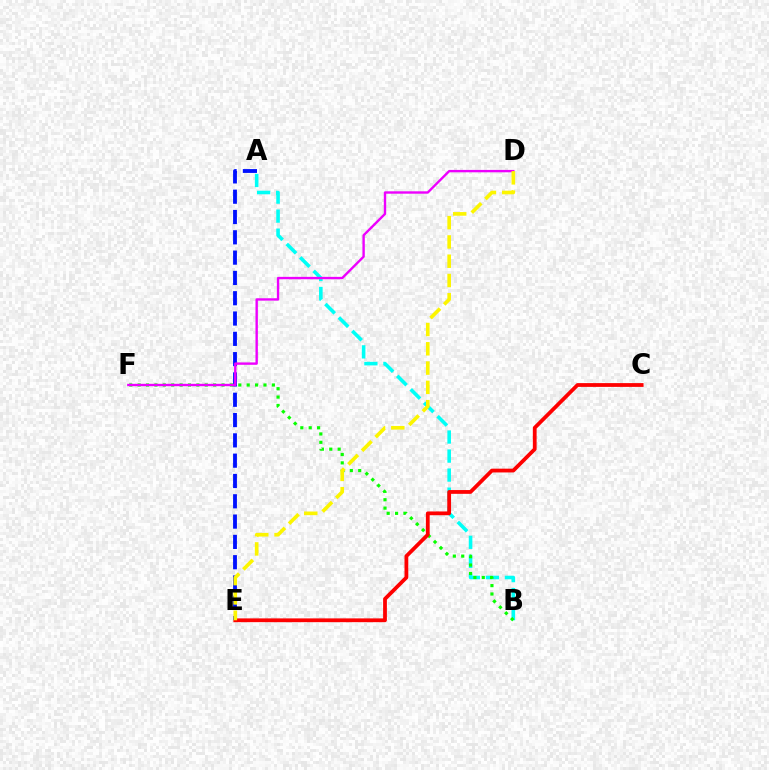{('A', 'B'): [{'color': '#00fff6', 'line_style': 'dashed', 'thickness': 2.58}], ('B', 'F'): [{'color': '#08ff00', 'line_style': 'dotted', 'thickness': 2.28}], ('C', 'E'): [{'color': '#ff0000', 'line_style': 'solid', 'thickness': 2.72}], ('A', 'E'): [{'color': '#0010ff', 'line_style': 'dashed', 'thickness': 2.76}], ('D', 'F'): [{'color': '#ee00ff', 'line_style': 'solid', 'thickness': 1.72}], ('D', 'E'): [{'color': '#fcf500', 'line_style': 'dashed', 'thickness': 2.62}]}